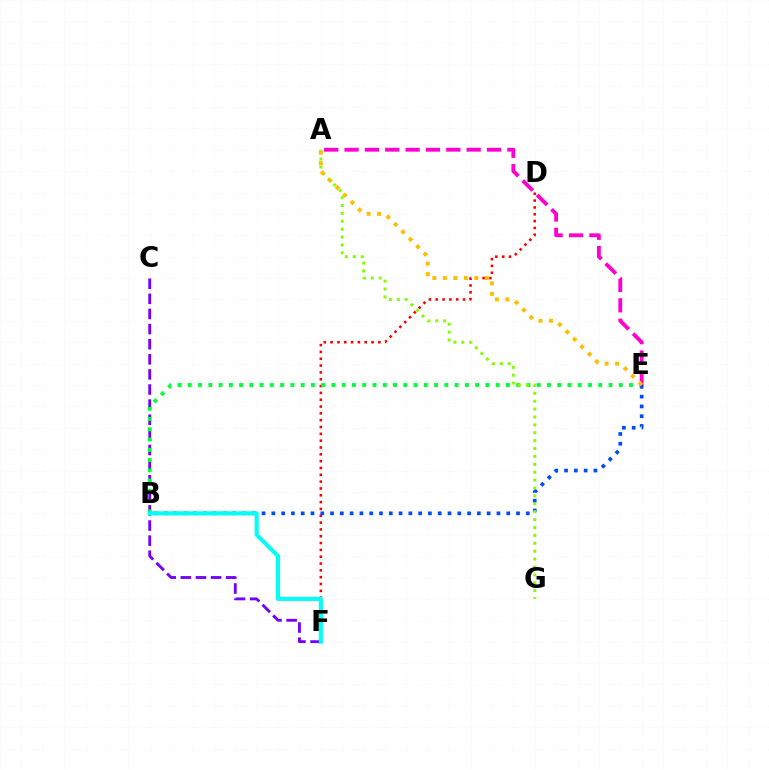{('D', 'F'): [{'color': '#ff0000', 'line_style': 'dotted', 'thickness': 1.85}], ('C', 'F'): [{'color': '#7200ff', 'line_style': 'dashed', 'thickness': 2.05}], ('A', 'E'): [{'color': '#ff00cf', 'line_style': 'dashed', 'thickness': 2.77}, {'color': '#ffbd00', 'line_style': 'dotted', 'thickness': 2.85}], ('B', 'E'): [{'color': '#00ff39', 'line_style': 'dotted', 'thickness': 2.79}, {'color': '#004bff', 'line_style': 'dotted', 'thickness': 2.66}], ('A', 'G'): [{'color': '#84ff00', 'line_style': 'dotted', 'thickness': 2.14}], ('B', 'F'): [{'color': '#00fff6', 'line_style': 'solid', 'thickness': 2.93}]}